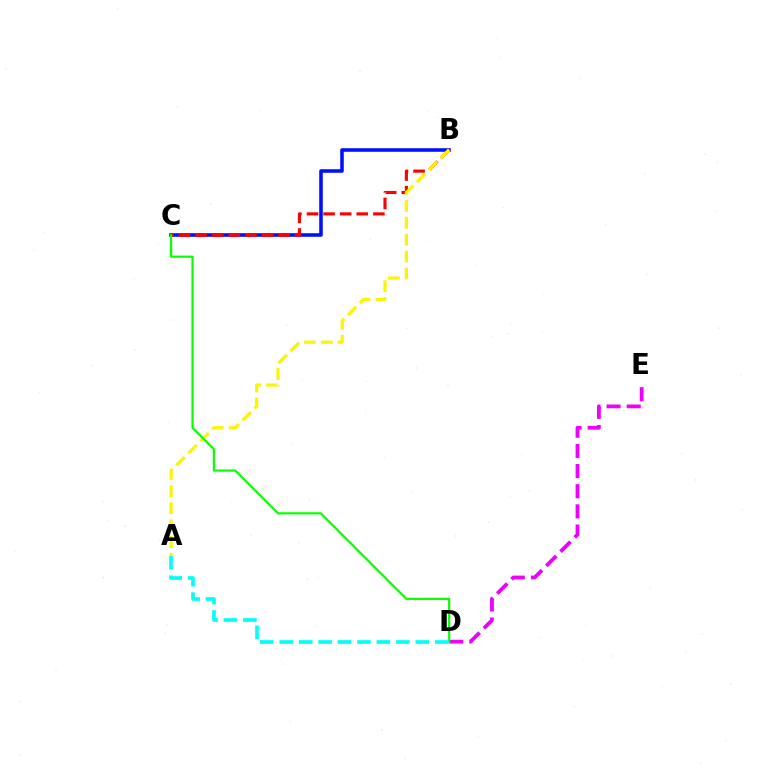{('D', 'E'): [{'color': '#ee00ff', 'line_style': 'dashed', 'thickness': 2.74}], ('B', 'C'): [{'color': '#0010ff', 'line_style': 'solid', 'thickness': 2.58}, {'color': '#ff0000', 'line_style': 'dashed', 'thickness': 2.25}], ('A', 'B'): [{'color': '#fcf500', 'line_style': 'dashed', 'thickness': 2.3}], ('C', 'D'): [{'color': '#08ff00', 'line_style': 'solid', 'thickness': 1.57}], ('A', 'D'): [{'color': '#00fff6', 'line_style': 'dashed', 'thickness': 2.64}]}